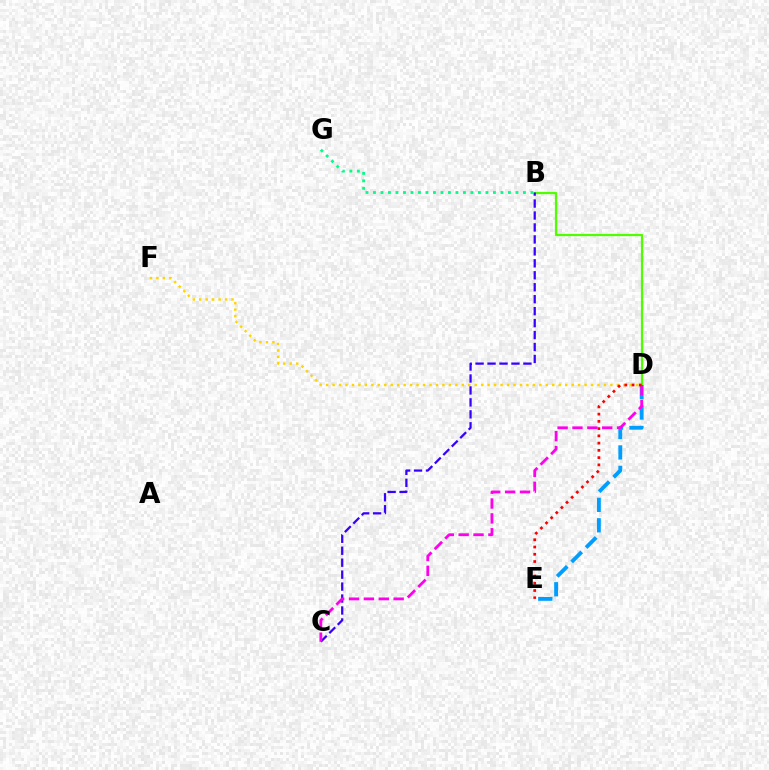{('D', 'F'): [{'color': '#ffd500', 'line_style': 'dotted', 'thickness': 1.76}], ('B', 'D'): [{'color': '#4fff00', 'line_style': 'solid', 'thickness': 1.62}], ('D', 'E'): [{'color': '#009eff', 'line_style': 'dashed', 'thickness': 2.77}, {'color': '#ff0000', 'line_style': 'dotted', 'thickness': 1.97}], ('B', 'G'): [{'color': '#00ff86', 'line_style': 'dotted', 'thickness': 2.04}], ('B', 'C'): [{'color': '#3700ff', 'line_style': 'dashed', 'thickness': 1.62}], ('C', 'D'): [{'color': '#ff00ed', 'line_style': 'dashed', 'thickness': 2.02}]}